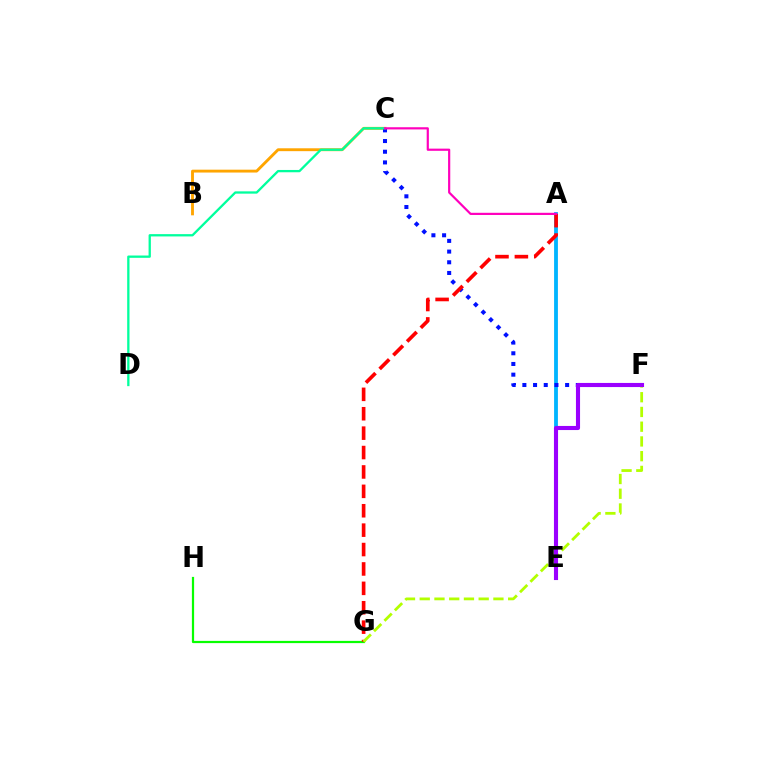{('B', 'C'): [{'color': '#ffa500', 'line_style': 'solid', 'thickness': 2.06}], ('G', 'H'): [{'color': '#08ff00', 'line_style': 'solid', 'thickness': 1.6}], ('A', 'E'): [{'color': '#00b5ff', 'line_style': 'solid', 'thickness': 2.74}], ('C', 'F'): [{'color': '#0010ff', 'line_style': 'dotted', 'thickness': 2.9}], ('A', 'G'): [{'color': '#ff0000', 'line_style': 'dashed', 'thickness': 2.64}], ('F', 'G'): [{'color': '#b3ff00', 'line_style': 'dashed', 'thickness': 2.0}], ('E', 'F'): [{'color': '#9b00ff', 'line_style': 'solid', 'thickness': 2.95}], ('C', 'D'): [{'color': '#00ff9d', 'line_style': 'solid', 'thickness': 1.66}], ('A', 'C'): [{'color': '#ff00bd', 'line_style': 'solid', 'thickness': 1.58}]}